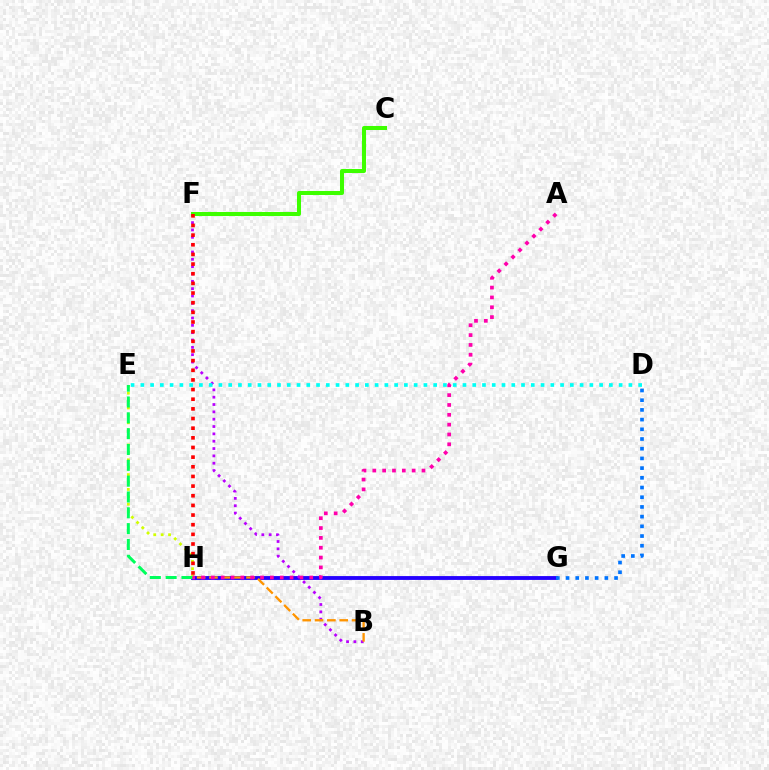{('G', 'H'): [{'color': '#2500ff', 'line_style': 'solid', 'thickness': 2.77}], ('E', 'H'): [{'color': '#d1ff00', 'line_style': 'dotted', 'thickness': 2.01}, {'color': '#00ff5c', 'line_style': 'dashed', 'thickness': 2.15}], ('B', 'F'): [{'color': '#b900ff', 'line_style': 'dotted', 'thickness': 1.99}], ('C', 'F'): [{'color': '#3dff00', 'line_style': 'solid', 'thickness': 2.9}], ('F', 'H'): [{'color': '#ff0000', 'line_style': 'dotted', 'thickness': 2.62}], ('D', 'G'): [{'color': '#0074ff', 'line_style': 'dotted', 'thickness': 2.64}], ('D', 'E'): [{'color': '#00fff6', 'line_style': 'dotted', 'thickness': 2.65}], ('B', 'H'): [{'color': '#ff9400', 'line_style': 'dashed', 'thickness': 1.68}], ('A', 'H'): [{'color': '#ff00ac', 'line_style': 'dotted', 'thickness': 2.67}]}